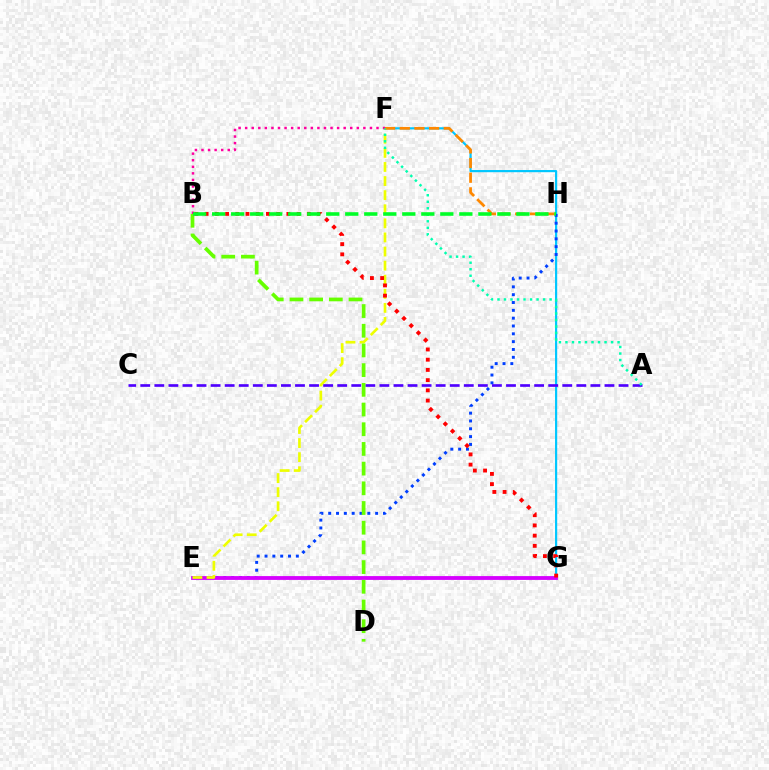{('F', 'G'): [{'color': '#00c7ff', 'line_style': 'solid', 'thickness': 1.57}], ('E', 'H'): [{'color': '#003fff', 'line_style': 'dotted', 'thickness': 2.13}], ('E', 'G'): [{'color': '#d600ff', 'line_style': 'solid', 'thickness': 2.75}], ('E', 'F'): [{'color': '#eeff00', 'line_style': 'dashed', 'thickness': 1.91}], ('A', 'C'): [{'color': '#4f00ff', 'line_style': 'dashed', 'thickness': 1.91}], ('B', 'F'): [{'color': '#ff00a0', 'line_style': 'dotted', 'thickness': 1.78}], ('B', 'D'): [{'color': '#66ff00', 'line_style': 'dashed', 'thickness': 2.68}], ('B', 'G'): [{'color': '#ff0000', 'line_style': 'dotted', 'thickness': 2.78}], ('F', 'H'): [{'color': '#ff8800', 'line_style': 'dashed', 'thickness': 1.99}], ('A', 'F'): [{'color': '#00ffaf', 'line_style': 'dotted', 'thickness': 1.77}], ('B', 'H'): [{'color': '#00ff27', 'line_style': 'dashed', 'thickness': 2.58}]}